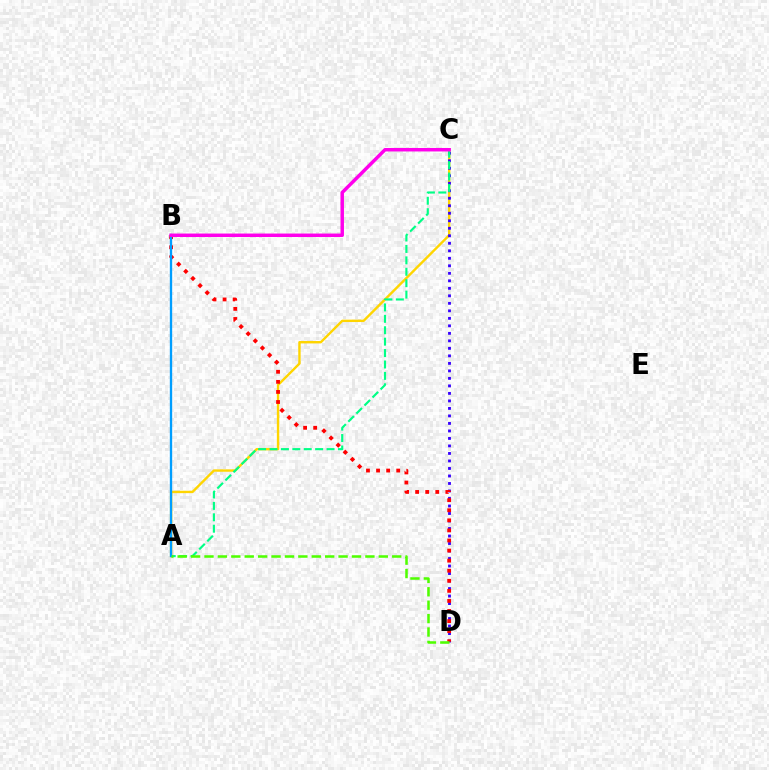{('A', 'C'): [{'color': '#ffd500', 'line_style': 'solid', 'thickness': 1.73}, {'color': '#00ff86', 'line_style': 'dashed', 'thickness': 1.55}], ('C', 'D'): [{'color': '#3700ff', 'line_style': 'dotted', 'thickness': 2.04}], ('B', 'D'): [{'color': '#ff0000', 'line_style': 'dotted', 'thickness': 2.74}], ('A', 'B'): [{'color': '#009eff', 'line_style': 'solid', 'thickness': 1.68}], ('B', 'C'): [{'color': '#ff00ed', 'line_style': 'solid', 'thickness': 2.5}], ('A', 'D'): [{'color': '#4fff00', 'line_style': 'dashed', 'thickness': 1.82}]}